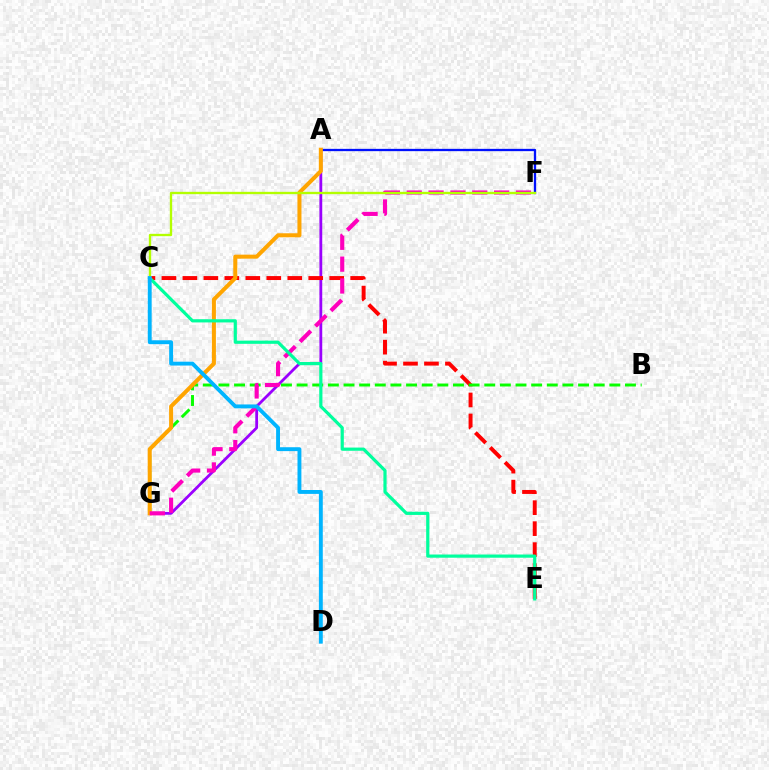{('A', 'F'): [{'color': '#0010ff', 'line_style': 'solid', 'thickness': 1.66}], ('A', 'G'): [{'color': '#9b00ff', 'line_style': 'solid', 'thickness': 2.02}, {'color': '#ffa500', 'line_style': 'solid', 'thickness': 2.9}], ('C', 'E'): [{'color': '#ff0000', 'line_style': 'dashed', 'thickness': 2.85}, {'color': '#00ff9d', 'line_style': 'solid', 'thickness': 2.3}], ('B', 'G'): [{'color': '#08ff00', 'line_style': 'dashed', 'thickness': 2.12}], ('F', 'G'): [{'color': '#ff00bd', 'line_style': 'dashed', 'thickness': 2.97}], ('C', 'F'): [{'color': '#b3ff00', 'line_style': 'solid', 'thickness': 1.68}], ('C', 'D'): [{'color': '#00b5ff', 'line_style': 'solid', 'thickness': 2.8}]}